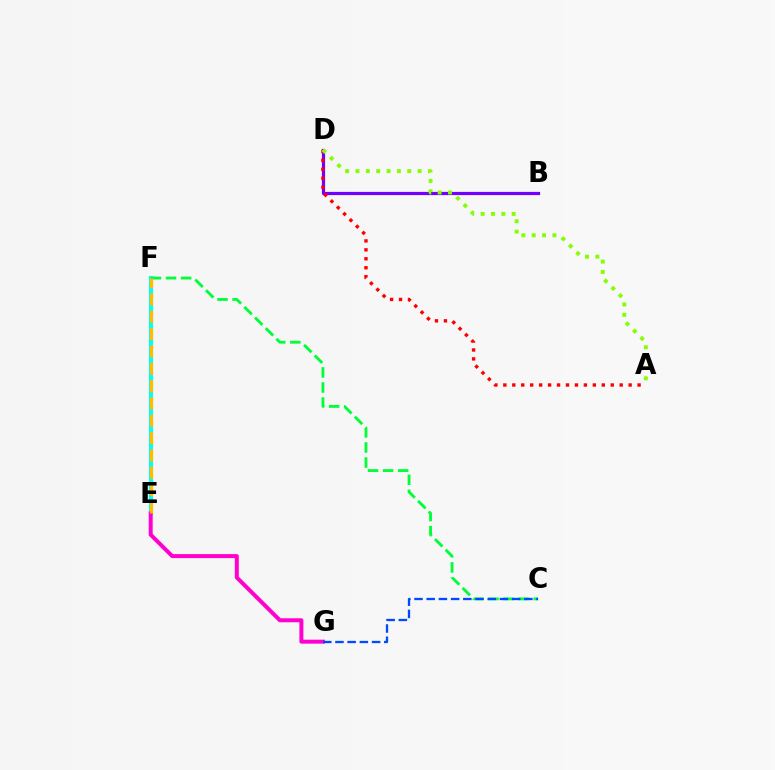{('E', 'F'): [{'color': '#00fff6', 'line_style': 'solid', 'thickness': 2.95}, {'color': '#ffbd00', 'line_style': 'dashed', 'thickness': 2.36}], ('B', 'D'): [{'color': '#7200ff', 'line_style': 'solid', 'thickness': 2.31}], ('E', 'G'): [{'color': '#ff00cf', 'line_style': 'solid', 'thickness': 2.87}], ('C', 'F'): [{'color': '#00ff39', 'line_style': 'dashed', 'thickness': 2.05}], ('A', 'D'): [{'color': '#ff0000', 'line_style': 'dotted', 'thickness': 2.43}, {'color': '#84ff00', 'line_style': 'dotted', 'thickness': 2.81}], ('C', 'G'): [{'color': '#004bff', 'line_style': 'dashed', 'thickness': 1.66}]}